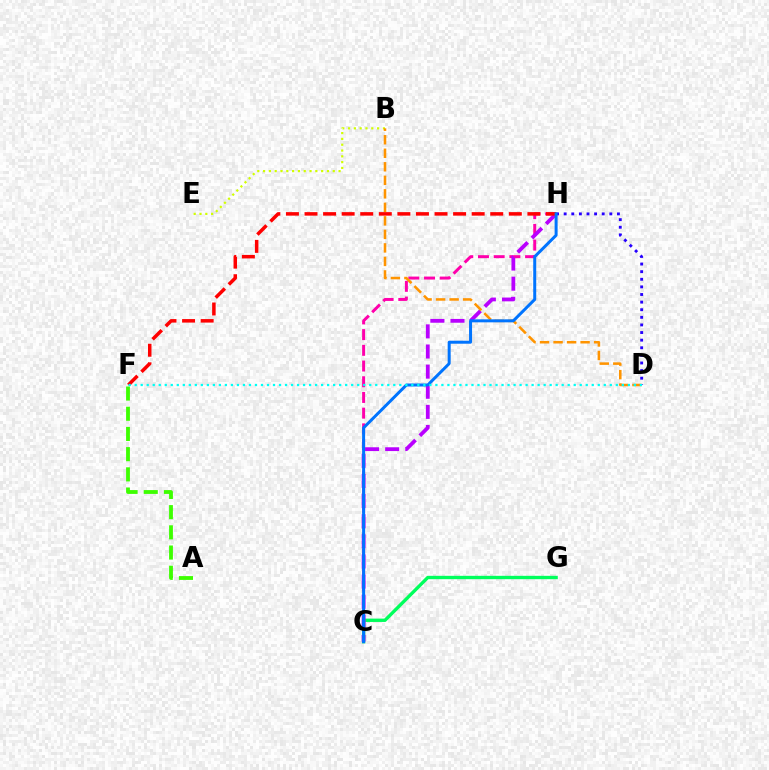{('C', 'H'): [{'color': '#ff00ac', 'line_style': 'dashed', 'thickness': 2.13}, {'color': '#b900ff', 'line_style': 'dashed', 'thickness': 2.73}, {'color': '#0074ff', 'line_style': 'solid', 'thickness': 2.15}], ('D', 'H'): [{'color': '#2500ff', 'line_style': 'dotted', 'thickness': 2.07}], ('B', 'E'): [{'color': '#d1ff00', 'line_style': 'dotted', 'thickness': 1.58}], ('C', 'G'): [{'color': '#00ff5c', 'line_style': 'solid', 'thickness': 2.41}], ('A', 'F'): [{'color': '#3dff00', 'line_style': 'dashed', 'thickness': 2.74}], ('B', 'D'): [{'color': '#ff9400', 'line_style': 'dashed', 'thickness': 1.84}], ('F', 'H'): [{'color': '#ff0000', 'line_style': 'dashed', 'thickness': 2.52}], ('D', 'F'): [{'color': '#00fff6', 'line_style': 'dotted', 'thickness': 1.63}]}